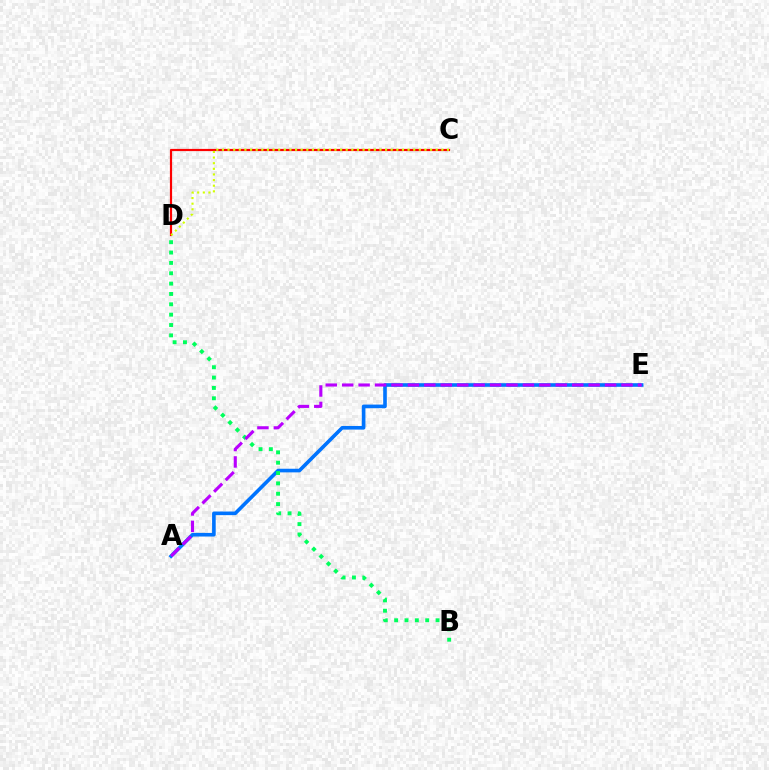{('C', 'D'): [{'color': '#ff0000', 'line_style': 'solid', 'thickness': 1.58}, {'color': '#d1ff00', 'line_style': 'dotted', 'thickness': 1.53}], ('A', 'E'): [{'color': '#0074ff', 'line_style': 'solid', 'thickness': 2.61}, {'color': '#b900ff', 'line_style': 'dashed', 'thickness': 2.23}], ('B', 'D'): [{'color': '#00ff5c', 'line_style': 'dotted', 'thickness': 2.81}]}